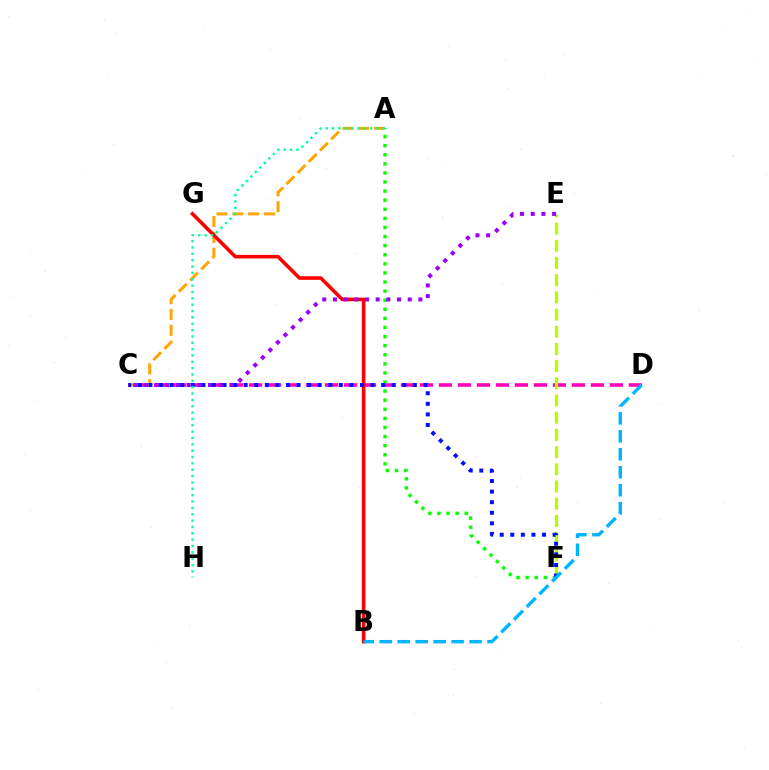{('A', 'C'): [{'color': '#ffa500', 'line_style': 'dashed', 'thickness': 2.15}], ('C', 'D'): [{'color': '#ff00bd', 'line_style': 'dashed', 'thickness': 2.58}], ('E', 'F'): [{'color': '#b3ff00', 'line_style': 'dashed', 'thickness': 2.34}], ('A', 'F'): [{'color': '#08ff00', 'line_style': 'dotted', 'thickness': 2.47}], ('B', 'G'): [{'color': '#ff0000', 'line_style': 'solid', 'thickness': 2.59}], ('C', 'F'): [{'color': '#0010ff', 'line_style': 'dotted', 'thickness': 2.87}], ('A', 'H'): [{'color': '#00ff9d', 'line_style': 'dotted', 'thickness': 1.73}], ('C', 'E'): [{'color': '#9b00ff', 'line_style': 'dotted', 'thickness': 2.9}], ('B', 'D'): [{'color': '#00b5ff', 'line_style': 'dashed', 'thickness': 2.44}]}